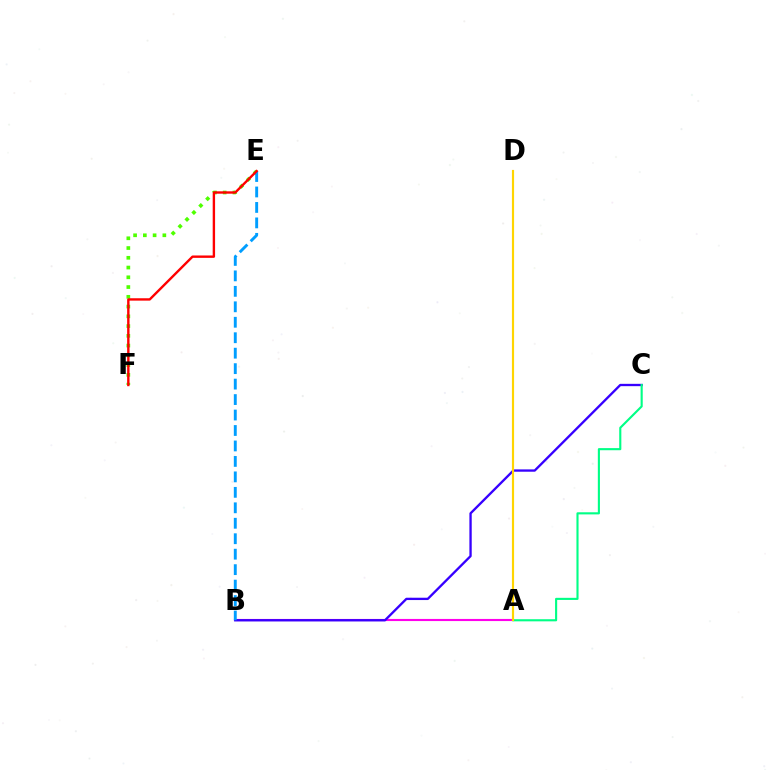{('E', 'F'): [{'color': '#4fff00', 'line_style': 'dotted', 'thickness': 2.65}, {'color': '#ff0000', 'line_style': 'solid', 'thickness': 1.72}], ('A', 'B'): [{'color': '#ff00ed', 'line_style': 'solid', 'thickness': 1.53}], ('B', 'C'): [{'color': '#3700ff', 'line_style': 'solid', 'thickness': 1.67}], ('B', 'E'): [{'color': '#009eff', 'line_style': 'dashed', 'thickness': 2.1}], ('A', 'C'): [{'color': '#00ff86', 'line_style': 'solid', 'thickness': 1.53}], ('A', 'D'): [{'color': '#ffd500', 'line_style': 'solid', 'thickness': 1.56}]}